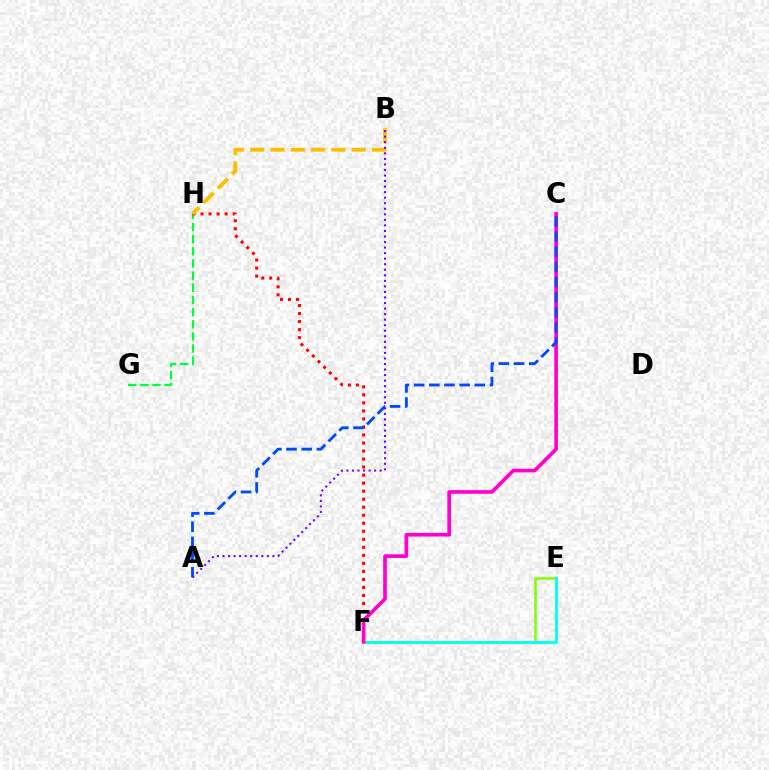{('G', 'H'): [{'color': '#00ff39', 'line_style': 'dashed', 'thickness': 1.65}], ('F', 'H'): [{'color': '#ff0000', 'line_style': 'dotted', 'thickness': 2.18}], ('E', 'F'): [{'color': '#84ff00', 'line_style': 'solid', 'thickness': 1.82}, {'color': '#00fff6', 'line_style': 'solid', 'thickness': 2.04}], ('B', 'H'): [{'color': '#ffbd00', 'line_style': 'dashed', 'thickness': 2.76}], ('A', 'B'): [{'color': '#7200ff', 'line_style': 'dotted', 'thickness': 1.51}], ('C', 'F'): [{'color': '#ff00cf', 'line_style': 'solid', 'thickness': 2.63}], ('A', 'C'): [{'color': '#004bff', 'line_style': 'dashed', 'thickness': 2.06}]}